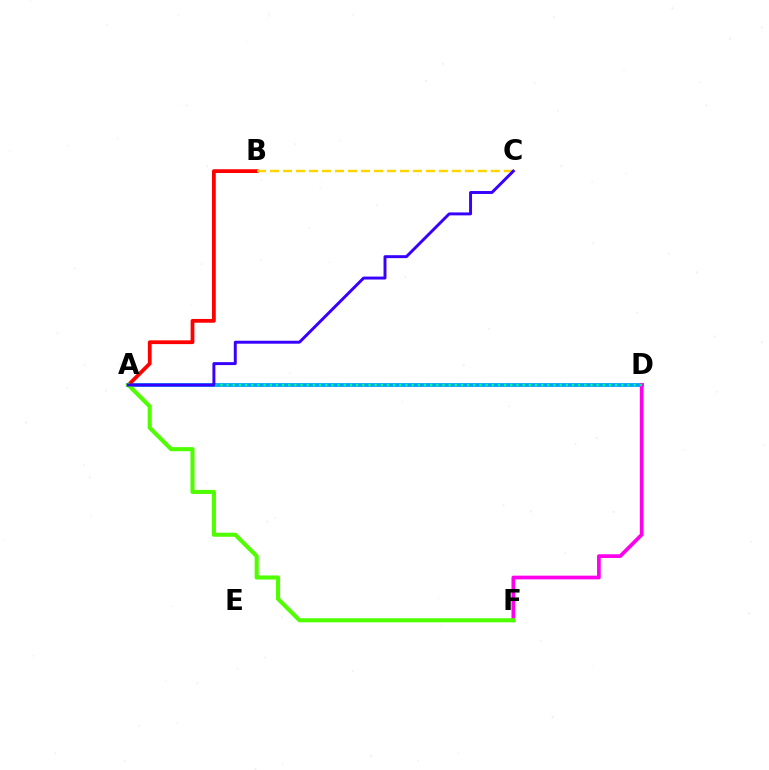{('A', 'D'): [{'color': '#009eff', 'line_style': 'solid', 'thickness': 2.71}, {'color': '#00ff86', 'line_style': 'dotted', 'thickness': 1.68}], ('D', 'F'): [{'color': '#ff00ed', 'line_style': 'solid', 'thickness': 2.67}], ('A', 'B'): [{'color': '#ff0000', 'line_style': 'solid', 'thickness': 2.71}], ('A', 'F'): [{'color': '#4fff00', 'line_style': 'solid', 'thickness': 2.94}], ('B', 'C'): [{'color': '#ffd500', 'line_style': 'dashed', 'thickness': 1.76}], ('A', 'C'): [{'color': '#3700ff', 'line_style': 'solid', 'thickness': 2.12}]}